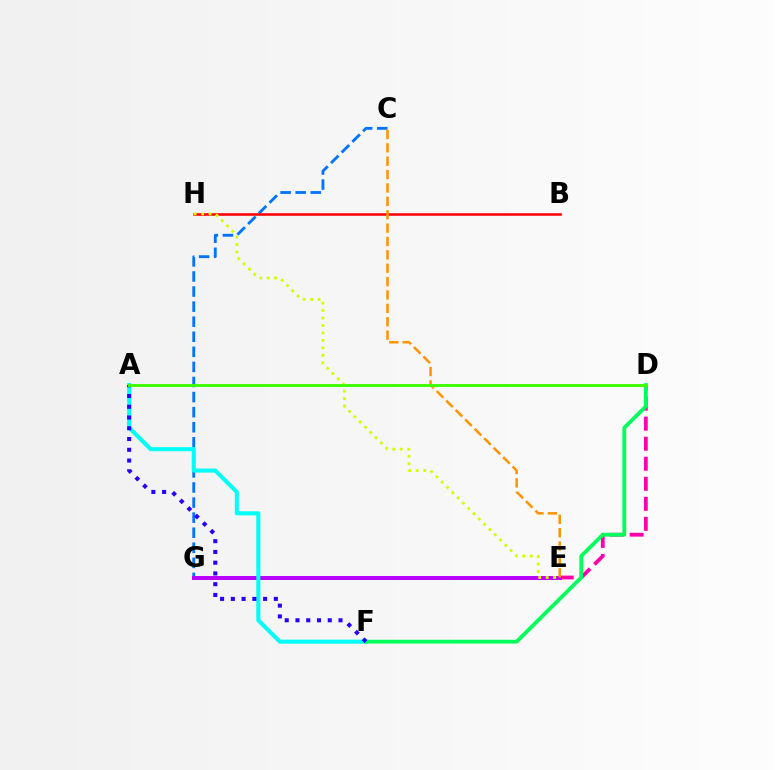{('D', 'E'): [{'color': '#ff00ac', 'line_style': 'dashed', 'thickness': 2.72}], ('C', 'G'): [{'color': '#0074ff', 'line_style': 'dashed', 'thickness': 2.05}], ('E', 'G'): [{'color': '#b900ff', 'line_style': 'solid', 'thickness': 2.89}], ('A', 'F'): [{'color': '#00fff6', 'line_style': 'solid', 'thickness': 2.93}, {'color': '#2500ff', 'line_style': 'dotted', 'thickness': 2.92}], ('B', 'H'): [{'color': '#ff0000', 'line_style': 'solid', 'thickness': 1.84}], ('D', 'F'): [{'color': '#00ff5c', 'line_style': 'solid', 'thickness': 2.75}], ('E', 'H'): [{'color': '#d1ff00', 'line_style': 'dotted', 'thickness': 2.03}], ('C', 'E'): [{'color': '#ff9400', 'line_style': 'dashed', 'thickness': 1.82}], ('A', 'D'): [{'color': '#3dff00', 'line_style': 'solid', 'thickness': 2.07}]}